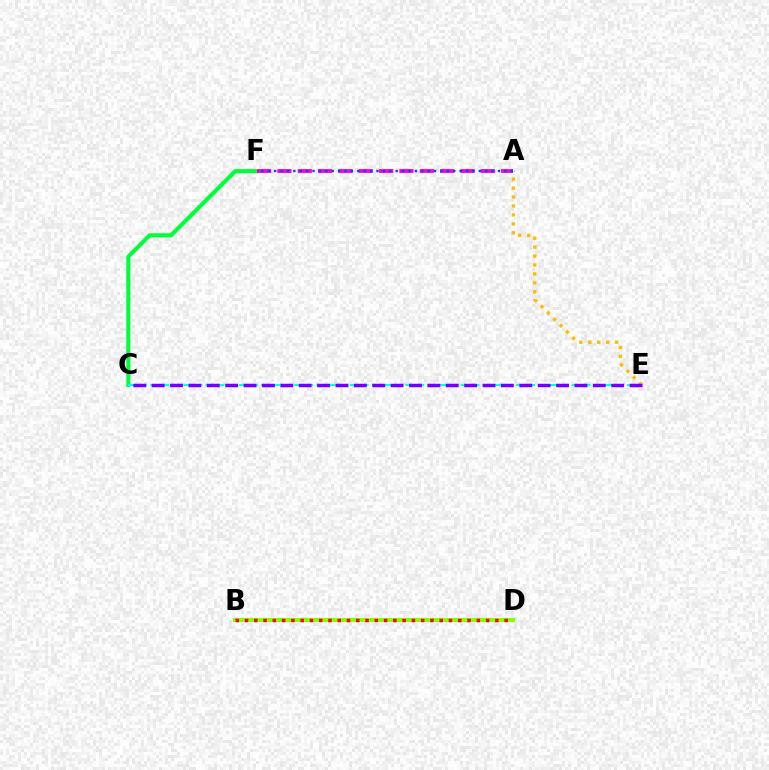{('C', 'F'): [{'color': '#00ff39', 'line_style': 'solid', 'thickness': 2.93}], ('C', 'E'): [{'color': '#00fff6', 'line_style': 'dashed', 'thickness': 1.51}, {'color': '#7200ff', 'line_style': 'dashed', 'thickness': 2.5}], ('B', 'D'): [{'color': '#84ff00', 'line_style': 'solid', 'thickness': 2.87}, {'color': '#ff0000', 'line_style': 'dotted', 'thickness': 2.52}], ('A', 'E'): [{'color': '#ffbd00', 'line_style': 'dotted', 'thickness': 2.43}], ('A', 'F'): [{'color': '#ff00cf', 'line_style': 'dashed', 'thickness': 2.76}, {'color': '#004bff', 'line_style': 'dotted', 'thickness': 1.74}]}